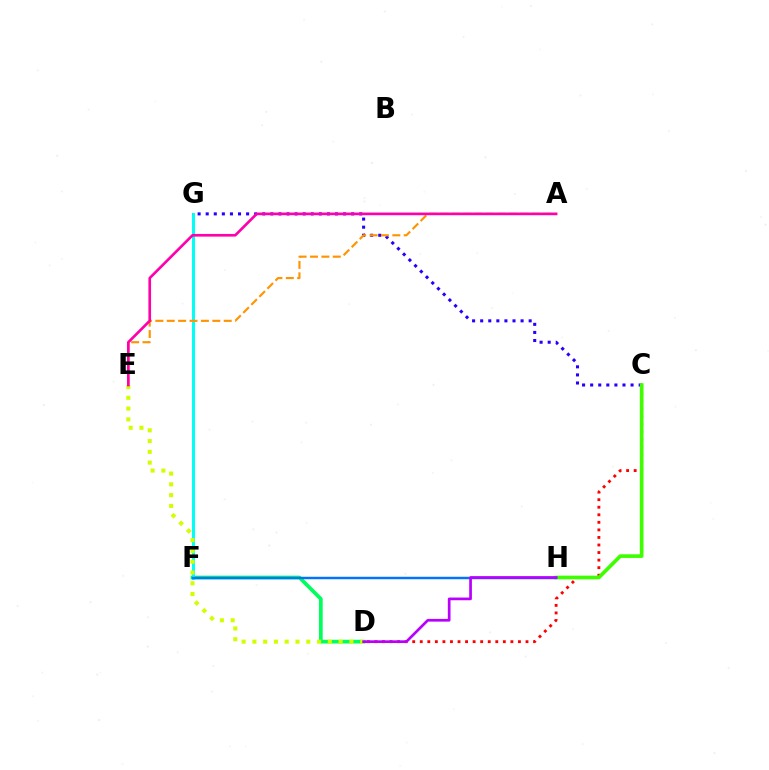{('D', 'F'): [{'color': '#00ff5c', 'line_style': 'solid', 'thickness': 2.66}], ('F', 'G'): [{'color': '#00fff6', 'line_style': 'solid', 'thickness': 2.17}], ('C', 'G'): [{'color': '#2500ff', 'line_style': 'dotted', 'thickness': 2.2}], ('C', 'D'): [{'color': '#ff0000', 'line_style': 'dotted', 'thickness': 2.05}], ('C', 'H'): [{'color': '#3dff00', 'line_style': 'solid', 'thickness': 2.63}], ('A', 'E'): [{'color': '#ff9400', 'line_style': 'dashed', 'thickness': 1.55}, {'color': '#ff00ac', 'line_style': 'solid', 'thickness': 1.92}], ('F', 'H'): [{'color': '#0074ff', 'line_style': 'solid', 'thickness': 1.77}], ('D', 'E'): [{'color': '#d1ff00', 'line_style': 'dotted', 'thickness': 2.93}], ('D', 'H'): [{'color': '#b900ff', 'line_style': 'solid', 'thickness': 1.94}]}